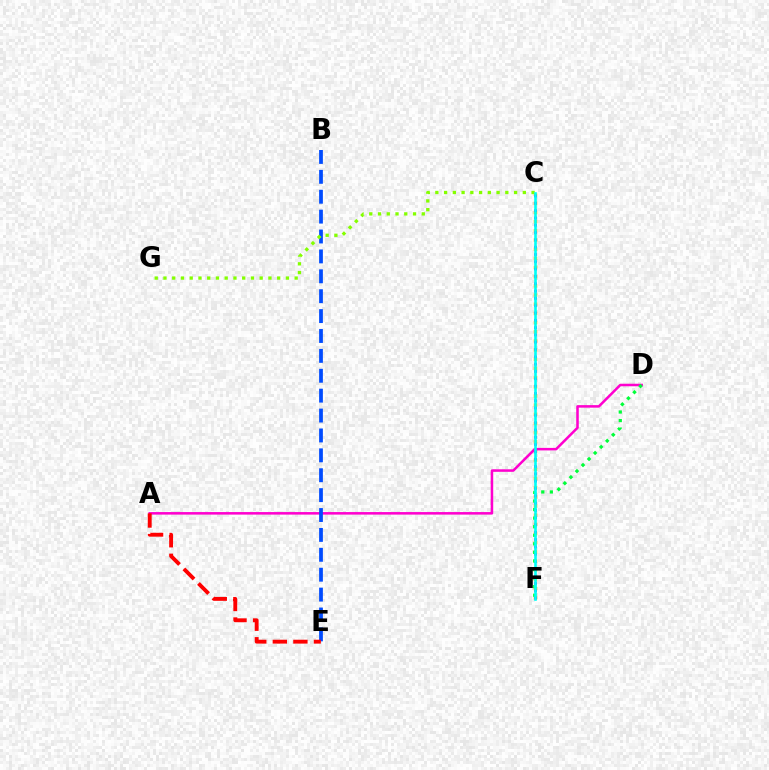{('C', 'F'): [{'color': '#ffbd00', 'line_style': 'dotted', 'thickness': 2.49}, {'color': '#7200ff', 'line_style': 'dotted', 'thickness': 1.99}, {'color': '#00fff6', 'line_style': 'solid', 'thickness': 1.89}], ('A', 'D'): [{'color': '#ff00cf', 'line_style': 'solid', 'thickness': 1.83}], ('D', 'F'): [{'color': '#00ff39', 'line_style': 'dotted', 'thickness': 2.33}], ('B', 'E'): [{'color': '#004bff', 'line_style': 'dashed', 'thickness': 2.7}], ('C', 'G'): [{'color': '#84ff00', 'line_style': 'dotted', 'thickness': 2.38}], ('A', 'E'): [{'color': '#ff0000', 'line_style': 'dashed', 'thickness': 2.79}]}